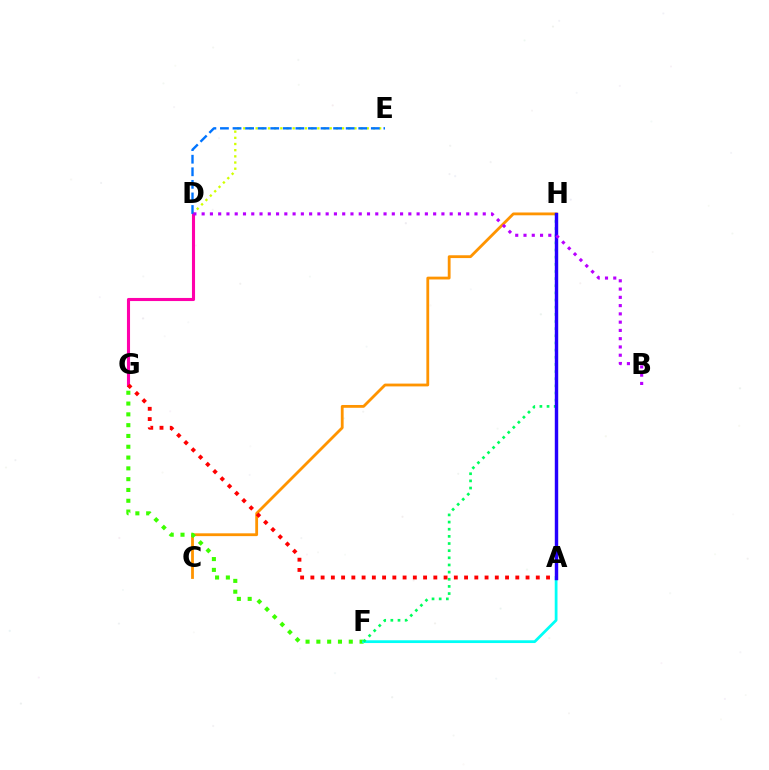{('C', 'H'): [{'color': '#ff9400', 'line_style': 'solid', 'thickness': 2.02}], ('D', 'E'): [{'color': '#d1ff00', 'line_style': 'dotted', 'thickness': 1.68}, {'color': '#0074ff', 'line_style': 'dashed', 'thickness': 1.71}], ('F', 'G'): [{'color': '#3dff00', 'line_style': 'dotted', 'thickness': 2.93}], ('D', 'G'): [{'color': '#ff00ac', 'line_style': 'solid', 'thickness': 2.23}], ('A', 'F'): [{'color': '#00fff6', 'line_style': 'solid', 'thickness': 1.99}], ('F', 'H'): [{'color': '#00ff5c', 'line_style': 'dotted', 'thickness': 1.94}], ('A', 'H'): [{'color': '#2500ff', 'line_style': 'solid', 'thickness': 2.46}], ('A', 'G'): [{'color': '#ff0000', 'line_style': 'dotted', 'thickness': 2.78}], ('B', 'D'): [{'color': '#b900ff', 'line_style': 'dotted', 'thickness': 2.25}]}